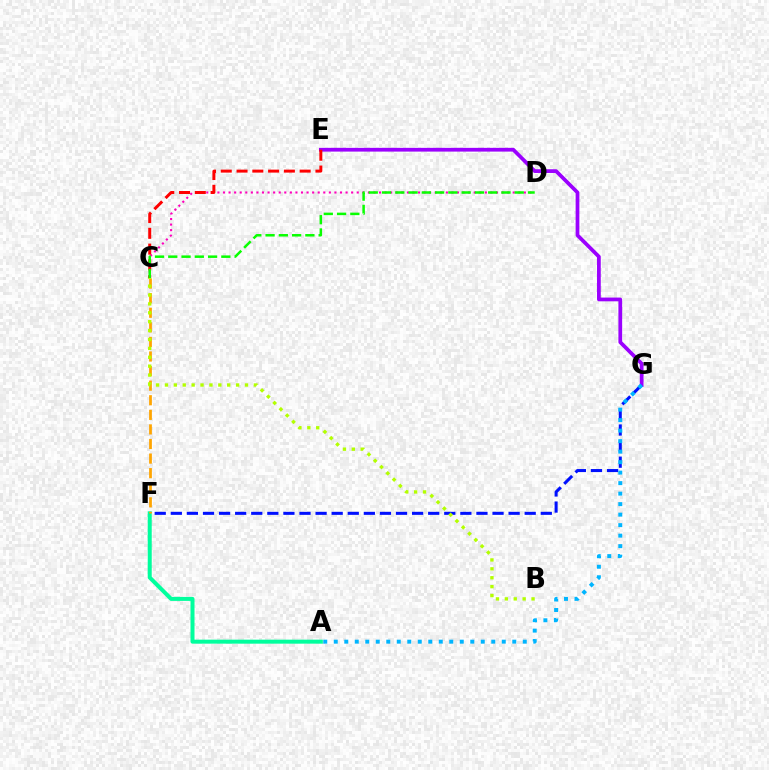{('A', 'F'): [{'color': '#00ff9d', 'line_style': 'solid', 'thickness': 2.88}], ('C', 'D'): [{'color': '#ff00bd', 'line_style': 'dotted', 'thickness': 1.51}, {'color': '#08ff00', 'line_style': 'dashed', 'thickness': 1.8}], ('E', 'G'): [{'color': '#9b00ff', 'line_style': 'solid', 'thickness': 2.7}], ('F', 'G'): [{'color': '#0010ff', 'line_style': 'dashed', 'thickness': 2.19}], ('C', 'E'): [{'color': '#ff0000', 'line_style': 'dashed', 'thickness': 2.14}], ('C', 'F'): [{'color': '#ffa500', 'line_style': 'dashed', 'thickness': 1.98}], ('A', 'G'): [{'color': '#00b5ff', 'line_style': 'dotted', 'thickness': 2.85}], ('B', 'C'): [{'color': '#b3ff00', 'line_style': 'dotted', 'thickness': 2.42}]}